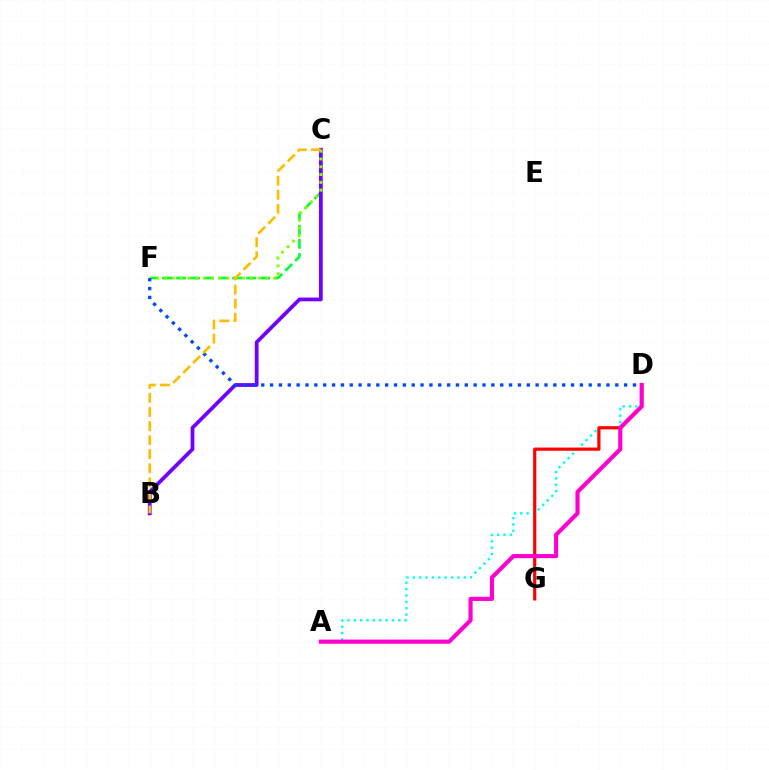{('C', 'F'): [{'color': '#00ff39', 'line_style': 'dashed', 'thickness': 1.9}, {'color': '#84ff00', 'line_style': 'dotted', 'thickness': 2.12}], ('A', 'D'): [{'color': '#00fff6', 'line_style': 'dotted', 'thickness': 1.73}, {'color': '#ff00cf', 'line_style': 'solid', 'thickness': 2.97}], ('B', 'C'): [{'color': '#7200ff', 'line_style': 'solid', 'thickness': 2.71}, {'color': '#ffbd00', 'line_style': 'dashed', 'thickness': 1.91}], ('D', 'G'): [{'color': '#ff0000', 'line_style': 'solid', 'thickness': 2.31}], ('D', 'F'): [{'color': '#004bff', 'line_style': 'dotted', 'thickness': 2.4}]}